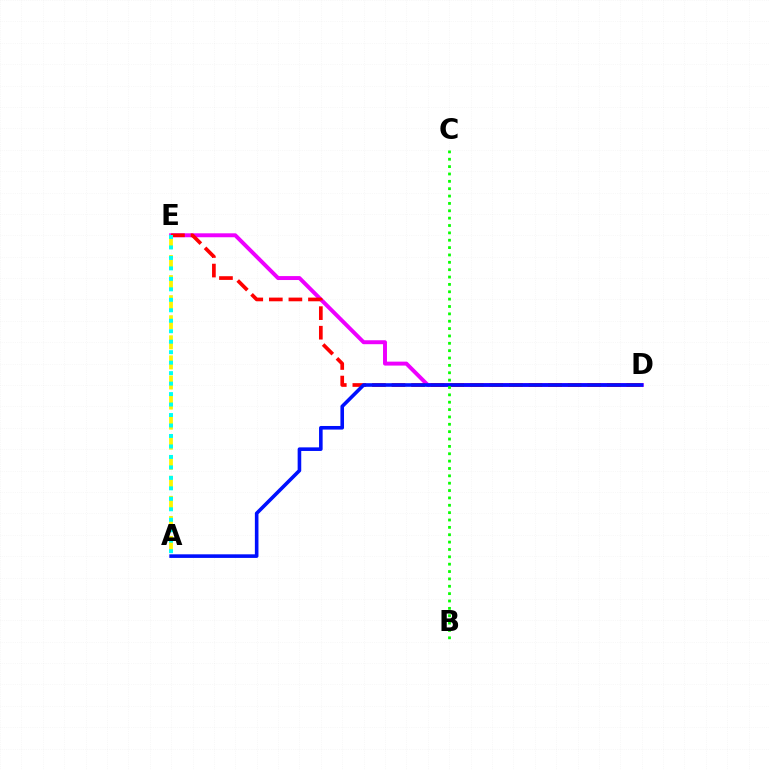{('A', 'E'): [{'color': '#fcf500', 'line_style': 'dashed', 'thickness': 2.73}, {'color': '#00fff6', 'line_style': 'dotted', 'thickness': 2.85}], ('D', 'E'): [{'color': '#ee00ff', 'line_style': 'solid', 'thickness': 2.84}, {'color': '#ff0000', 'line_style': 'dashed', 'thickness': 2.66}], ('A', 'D'): [{'color': '#0010ff', 'line_style': 'solid', 'thickness': 2.59}], ('B', 'C'): [{'color': '#08ff00', 'line_style': 'dotted', 'thickness': 2.0}]}